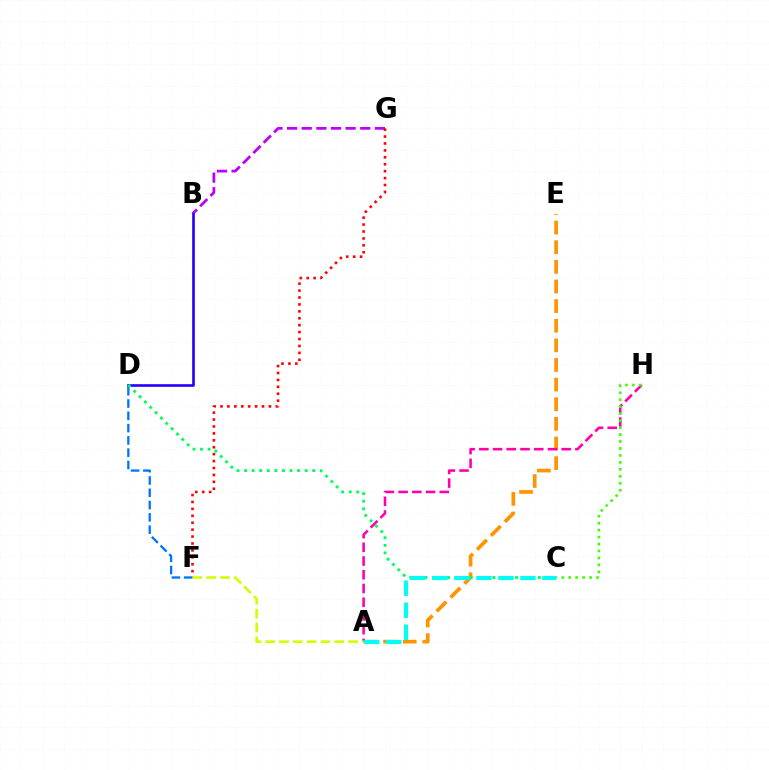{('A', 'E'): [{'color': '#ff9400', 'line_style': 'dashed', 'thickness': 2.67}], ('B', 'G'): [{'color': '#b900ff', 'line_style': 'dashed', 'thickness': 1.99}], ('B', 'D'): [{'color': '#2500ff', 'line_style': 'solid', 'thickness': 1.9}], ('A', 'H'): [{'color': '#ff00ac', 'line_style': 'dashed', 'thickness': 1.86}], ('C', 'H'): [{'color': '#3dff00', 'line_style': 'dotted', 'thickness': 1.89}], ('F', 'G'): [{'color': '#ff0000', 'line_style': 'dotted', 'thickness': 1.88}], ('D', 'F'): [{'color': '#0074ff', 'line_style': 'dashed', 'thickness': 1.67}], ('C', 'D'): [{'color': '#00ff5c', 'line_style': 'dotted', 'thickness': 2.06}], ('A', 'C'): [{'color': '#00fff6', 'line_style': 'dashed', 'thickness': 2.99}], ('A', 'F'): [{'color': '#d1ff00', 'line_style': 'dashed', 'thickness': 1.88}]}